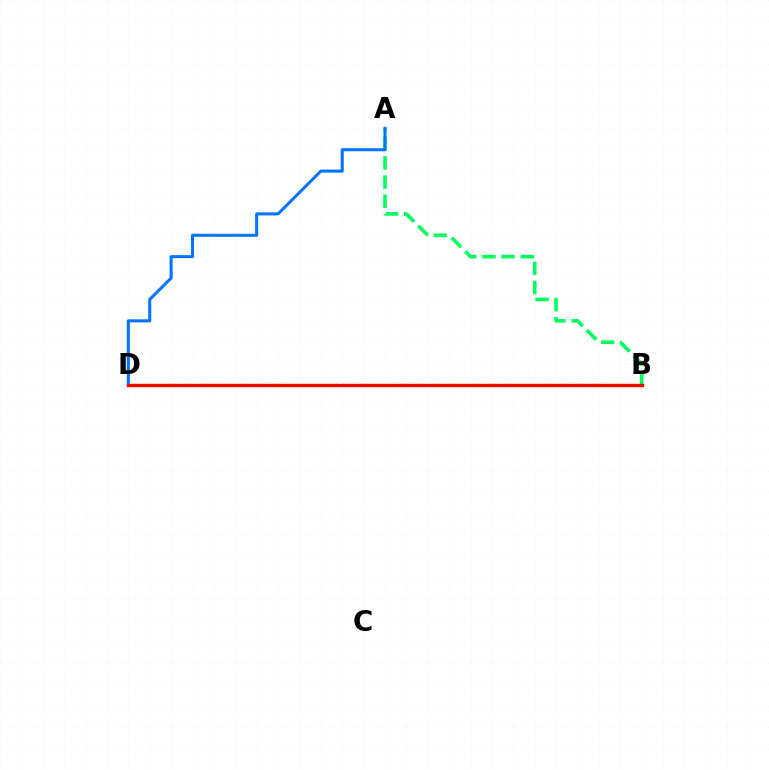{('A', 'B'): [{'color': '#00ff5c', 'line_style': 'dashed', 'thickness': 2.61}], ('B', 'D'): [{'color': '#d1ff00', 'line_style': 'dashed', 'thickness': 2.42}, {'color': '#b900ff', 'line_style': 'dotted', 'thickness': 1.53}, {'color': '#ff0000', 'line_style': 'solid', 'thickness': 2.4}], ('A', 'D'): [{'color': '#0074ff', 'line_style': 'solid', 'thickness': 2.2}]}